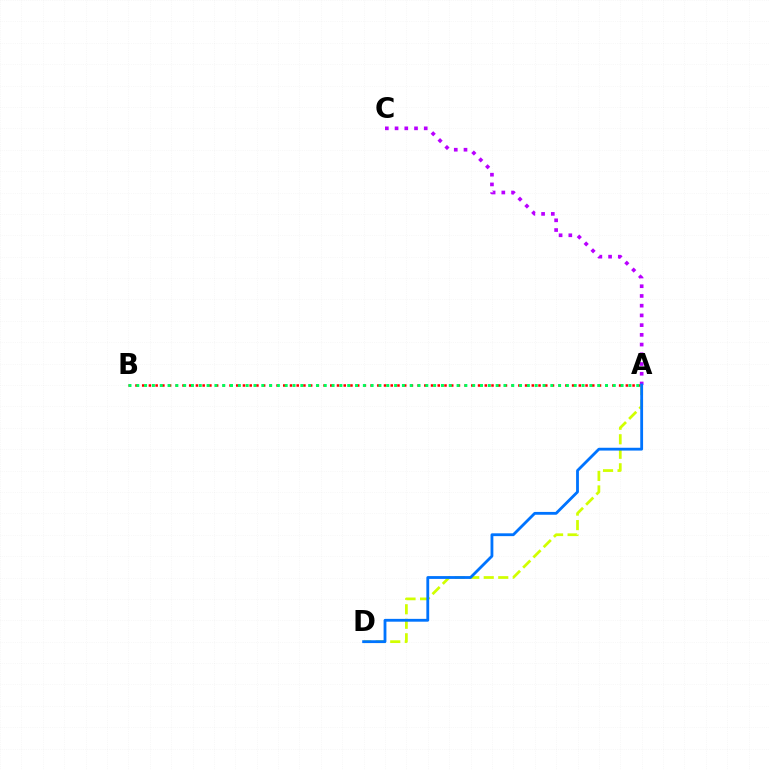{('A', 'B'): [{'color': '#ff0000', 'line_style': 'dotted', 'thickness': 1.83}, {'color': '#00ff5c', 'line_style': 'dotted', 'thickness': 2.12}], ('A', 'D'): [{'color': '#d1ff00', 'line_style': 'dashed', 'thickness': 1.97}, {'color': '#0074ff', 'line_style': 'solid', 'thickness': 2.03}], ('A', 'C'): [{'color': '#b900ff', 'line_style': 'dotted', 'thickness': 2.64}]}